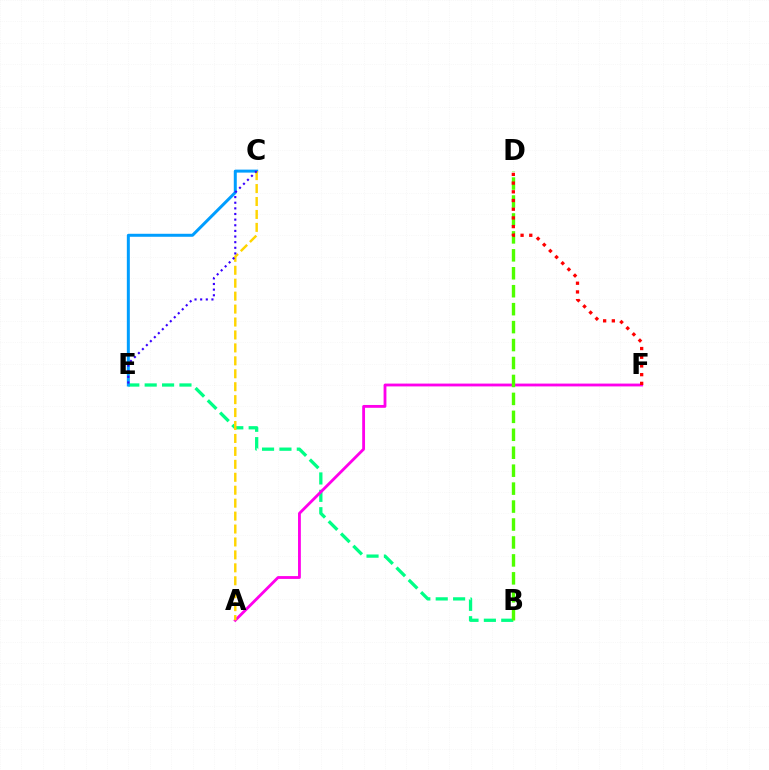{('B', 'E'): [{'color': '#00ff86', 'line_style': 'dashed', 'thickness': 2.36}], ('A', 'F'): [{'color': '#ff00ed', 'line_style': 'solid', 'thickness': 2.04}], ('C', 'E'): [{'color': '#009eff', 'line_style': 'solid', 'thickness': 2.15}, {'color': '#3700ff', 'line_style': 'dotted', 'thickness': 1.53}], ('A', 'C'): [{'color': '#ffd500', 'line_style': 'dashed', 'thickness': 1.76}], ('B', 'D'): [{'color': '#4fff00', 'line_style': 'dashed', 'thickness': 2.44}], ('D', 'F'): [{'color': '#ff0000', 'line_style': 'dotted', 'thickness': 2.36}]}